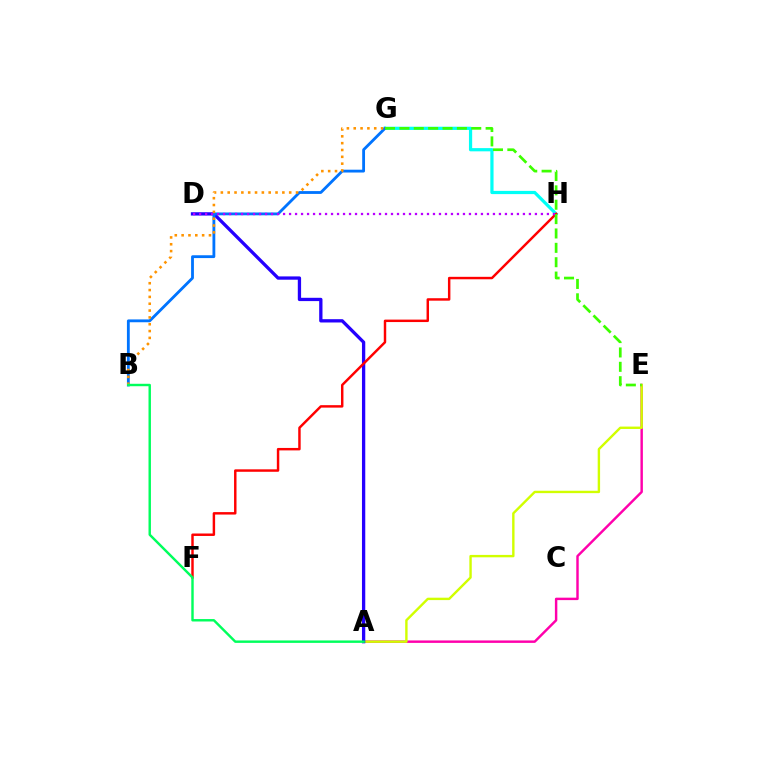{('A', 'E'): [{'color': '#ff00ac', 'line_style': 'solid', 'thickness': 1.76}, {'color': '#d1ff00', 'line_style': 'solid', 'thickness': 1.73}], ('A', 'D'): [{'color': '#2500ff', 'line_style': 'solid', 'thickness': 2.38}], ('G', 'H'): [{'color': '#00fff6', 'line_style': 'solid', 'thickness': 2.32}], ('B', 'G'): [{'color': '#0074ff', 'line_style': 'solid', 'thickness': 2.03}, {'color': '#ff9400', 'line_style': 'dotted', 'thickness': 1.86}], ('F', 'H'): [{'color': '#ff0000', 'line_style': 'solid', 'thickness': 1.77}], ('E', 'G'): [{'color': '#3dff00', 'line_style': 'dashed', 'thickness': 1.95}], ('A', 'B'): [{'color': '#00ff5c', 'line_style': 'solid', 'thickness': 1.75}], ('D', 'H'): [{'color': '#b900ff', 'line_style': 'dotted', 'thickness': 1.63}]}